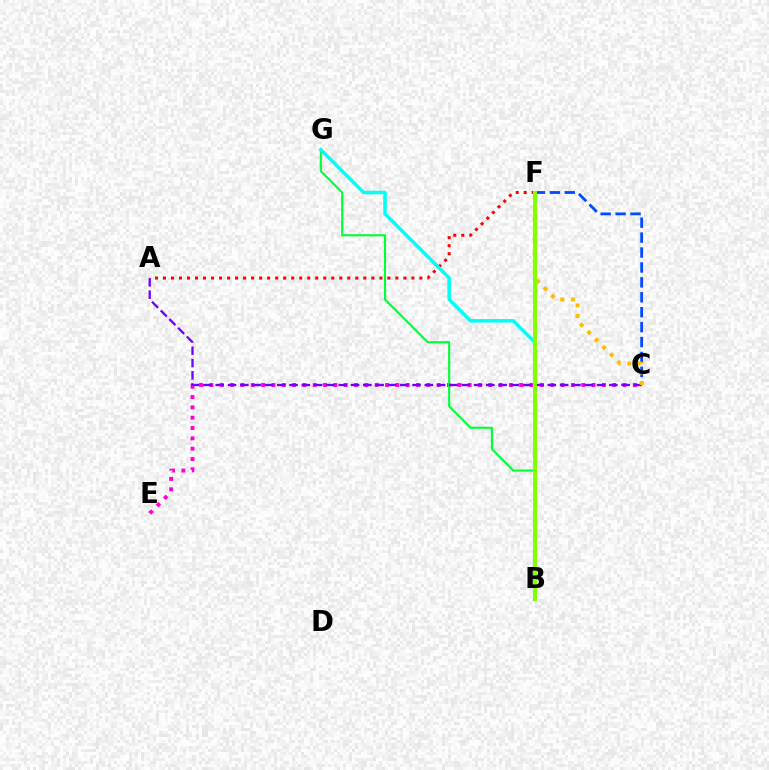{('C', 'E'): [{'color': '#ff00cf', 'line_style': 'dotted', 'thickness': 2.81}], ('C', 'F'): [{'color': '#004bff', 'line_style': 'dashed', 'thickness': 2.03}, {'color': '#ffbd00', 'line_style': 'dotted', 'thickness': 2.88}], ('B', 'G'): [{'color': '#00ff39', 'line_style': 'solid', 'thickness': 1.53}, {'color': '#00fff6', 'line_style': 'solid', 'thickness': 2.54}], ('A', 'C'): [{'color': '#7200ff', 'line_style': 'dashed', 'thickness': 1.67}], ('A', 'F'): [{'color': '#ff0000', 'line_style': 'dotted', 'thickness': 2.18}], ('B', 'F'): [{'color': '#84ff00', 'line_style': 'solid', 'thickness': 2.91}]}